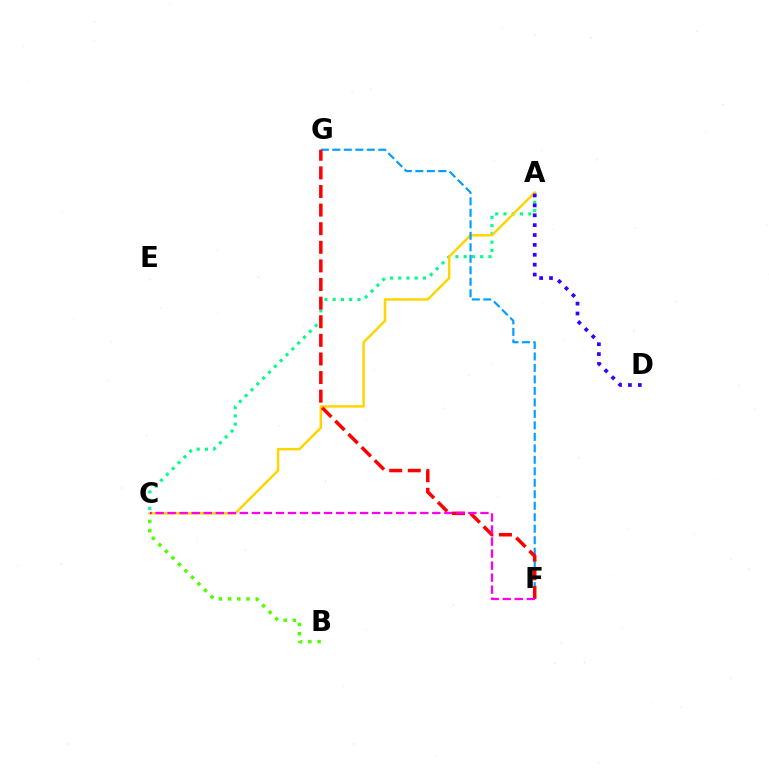{('A', 'C'): [{'color': '#00ff86', 'line_style': 'dotted', 'thickness': 2.24}, {'color': '#ffd500', 'line_style': 'solid', 'thickness': 1.79}], ('F', 'G'): [{'color': '#009eff', 'line_style': 'dashed', 'thickness': 1.56}, {'color': '#ff0000', 'line_style': 'dashed', 'thickness': 2.53}], ('B', 'C'): [{'color': '#4fff00', 'line_style': 'dotted', 'thickness': 2.5}], ('A', 'D'): [{'color': '#3700ff', 'line_style': 'dotted', 'thickness': 2.69}], ('C', 'F'): [{'color': '#ff00ed', 'line_style': 'dashed', 'thickness': 1.63}]}